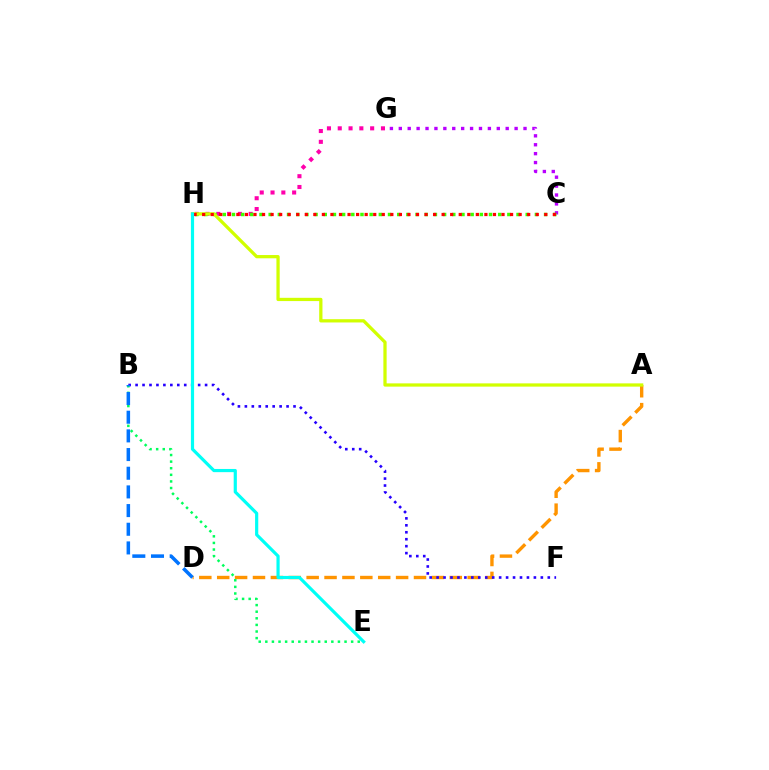{('A', 'D'): [{'color': '#ff9400', 'line_style': 'dashed', 'thickness': 2.43}], ('G', 'H'): [{'color': '#ff00ac', 'line_style': 'dotted', 'thickness': 2.94}], ('C', 'G'): [{'color': '#b900ff', 'line_style': 'dotted', 'thickness': 2.42}], ('C', 'H'): [{'color': '#3dff00', 'line_style': 'dotted', 'thickness': 2.49}, {'color': '#ff0000', 'line_style': 'dotted', 'thickness': 2.32}], ('B', 'F'): [{'color': '#2500ff', 'line_style': 'dotted', 'thickness': 1.89}], ('B', 'E'): [{'color': '#00ff5c', 'line_style': 'dotted', 'thickness': 1.79}], ('A', 'H'): [{'color': '#d1ff00', 'line_style': 'solid', 'thickness': 2.35}], ('B', 'D'): [{'color': '#0074ff', 'line_style': 'dashed', 'thickness': 2.54}], ('E', 'H'): [{'color': '#00fff6', 'line_style': 'solid', 'thickness': 2.29}]}